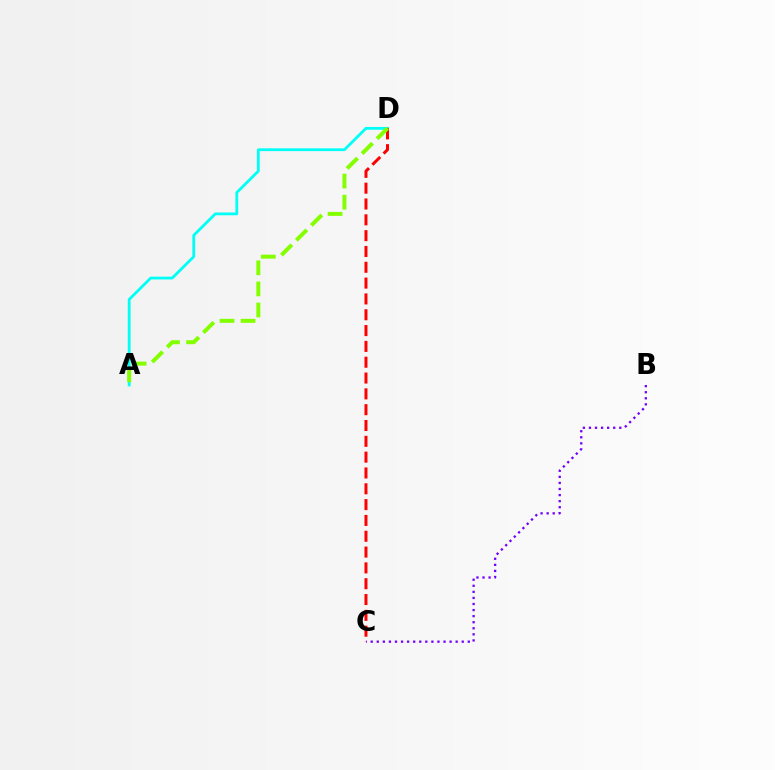{('B', 'C'): [{'color': '#7200ff', 'line_style': 'dotted', 'thickness': 1.65}], ('A', 'D'): [{'color': '#00fff6', 'line_style': 'solid', 'thickness': 2.01}, {'color': '#84ff00', 'line_style': 'dashed', 'thickness': 2.87}], ('C', 'D'): [{'color': '#ff0000', 'line_style': 'dashed', 'thickness': 2.15}]}